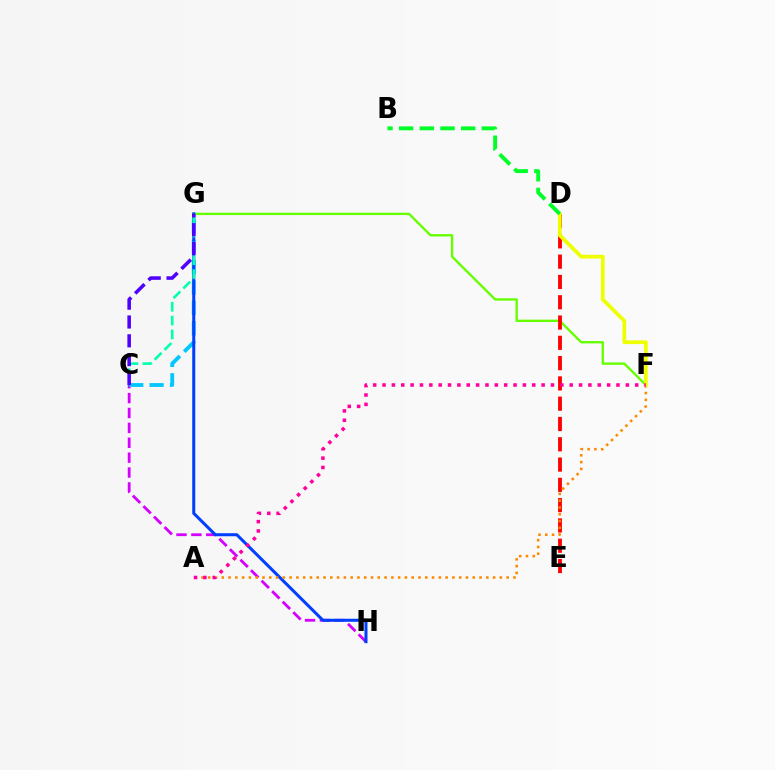{('F', 'G'): [{'color': '#66ff00', 'line_style': 'solid', 'thickness': 1.71}], ('C', 'H'): [{'color': '#d600ff', 'line_style': 'dashed', 'thickness': 2.02}], ('D', 'E'): [{'color': '#ff0000', 'line_style': 'dashed', 'thickness': 2.76}], ('C', 'G'): [{'color': '#00c7ff', 'line_style': 'dashed', 'thickness': 2.76}, {'color': '#00ffaf', 'line_style': 'dashed', 'thickness': 1.88}, {'color': '#4f00ff', 'line_style': 'dashed', 'thickness': 2.56}], ('G', 'H'): [{'color': '#003fff', 'line_style': 'solid', 'thickness': 2.19}], ('A', 'F'): [{'color': '#ff8800', 'line_style': 'dotted', 'thickness': 1.84}, {'color': '#ff00a0', 'line_style': 'dotted', 'thickness': 2.54}], ('D', 'F'): [{'color': '#eeff00', 'line_style': 'solid', 'thickness': 2.69}], ('B', 'D'): [{'color': '#00ff27', 'line_style': 'dashed', 'thickness': 2.81}]}